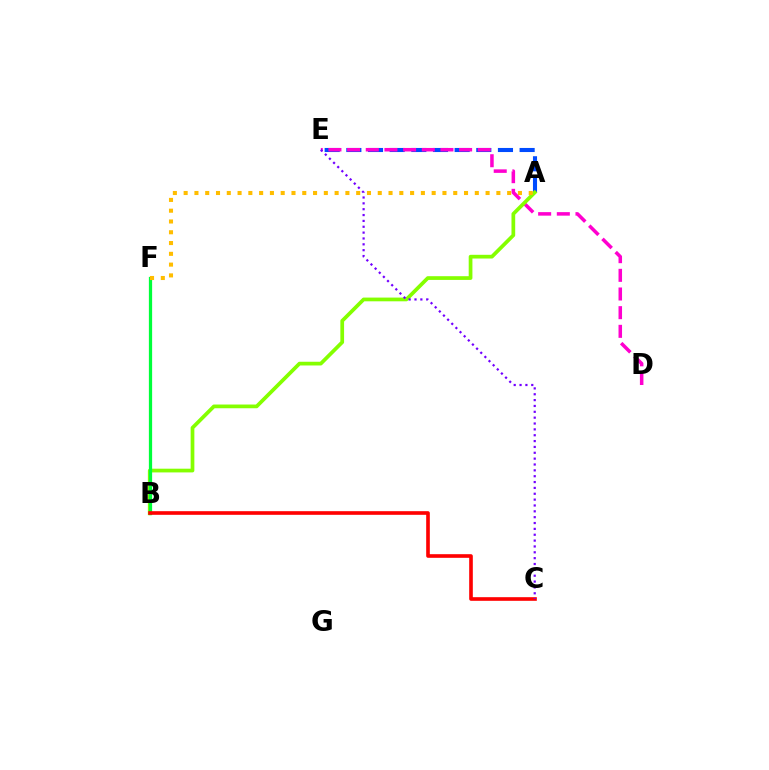{('B', 'F'): [{'color': '#00fff6', 'line_style': 'dotted', 'thickness': 1.99}, {'color': '#00ff39', 'line_style': 'solid', 'thickness': 2.34}], ('A', 'E'): [{'color': '#004bff', 'line_style': 'dashed', 'thickness': 2.94}], ('D', 'E'): [{'color': '#ff00cf', 'line_style': 'dashed', 'thickness': 2.54}], ('A', 'B'): [{'color': '#84ff00', 'line_style': 'solid', 'thickness': 2.68}], ('B', 'C'): [{'color': '#ff0000', 'line_style': 'solid', 'thickness': 2.62}], ('A', 'F'): [{'color': '#ffbd00', 'line_style': 'dotted', 'thickness': 2.93}], ('C', 'E'): [{'color': '#7200ff', 'line_style': 'dotted', 'thickness': 1.59}]}